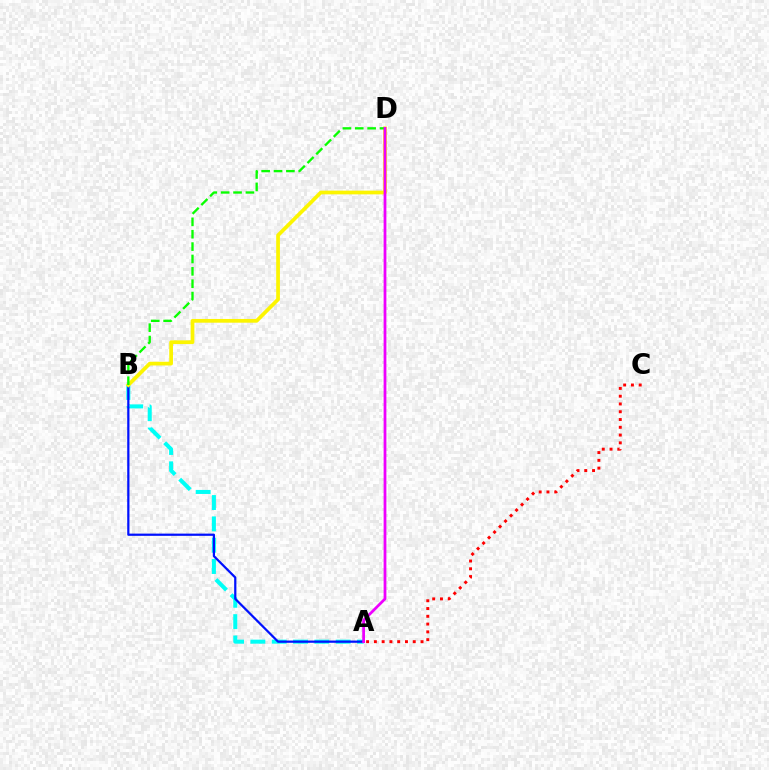{('A', 'B'): [{'color': '#00fff6', 'line_style': 'dashed', 'thickness': 2.9}, {'color': '#0010ff', 'line_style': 'solid', 'thickness': 1.6}], ('B', 'D'): [{'color': '#fcf500', 'line_style': 'solid', 'thickness': 2.68}, {'color': '#08ff00', 'line_style': 'dashed', 'thickness': 1.68}], ('A', 'D'): [{'color': '#ee00ff', 'line_style': 'solid', 'thickness': 1.99}], ('A', 'C'): [{'color': '#ff0000', 'line_style': 'dotted', 'thickness': 2.11}]}